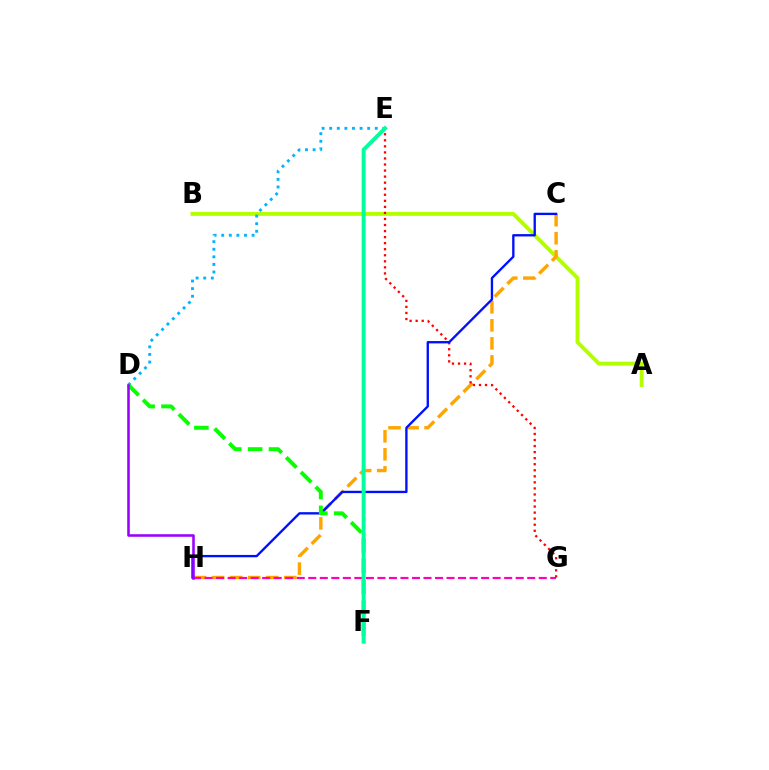{('A', 'B'): [{'color': '#b3ff00', 'line_style': 'solid', 'thickness': 2.8}], ('D', 'E'): [{'color': '#00b5ff', 'line_style': 'dotted', 'thickness': 2.06}], ('C', 'H'): [{'color': '#ffa500', 'line_style': 'dashed', 'thickness': 2.45}, {'color': '#0010ff', 'line_style': 'solid', 'thickness': 1.69}], ('E', 'G'): [{'color': '#ff0000', 'line_style': 'dotted', 'thickness': 1.64}], ('D', 'F'): [{'color': '#08ff00', 'line_style': 'dashed', 'thickness': 2.83}], ('G', 'H'): [{'color': '#ff00bd', 'line_style': 'dashed', 'thickness': 1.57}], ('D', 'H'): [{'color': '#9b00ff', 'line_style': 'solid', 'thickness': 1.85}], ('E', 'F'): [{'color': '#00ff9d', 'line_style': 'solid', 'thickness': 2.84}]}